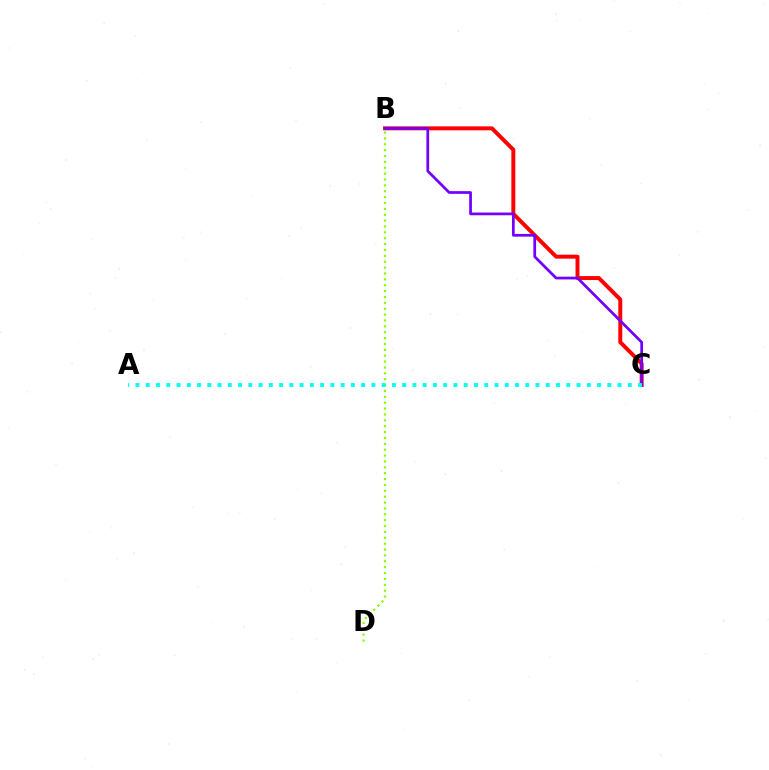{('B', 'C'): [{'color': '#ff0000', 'line_style': 'solid', 'thickness': 2.84}, {'color': '#7200ff', 'line_style': 'solid', 'thickness': 1.97}], ('B', 'D'): [{'color': '#84ff00', 'line_style': 'dotted', 'thickness': 1.6}], ('A', 'C'): [{'color': '#00fff6', 'line_style': 'dotted', 'thickness': 2.79}]}